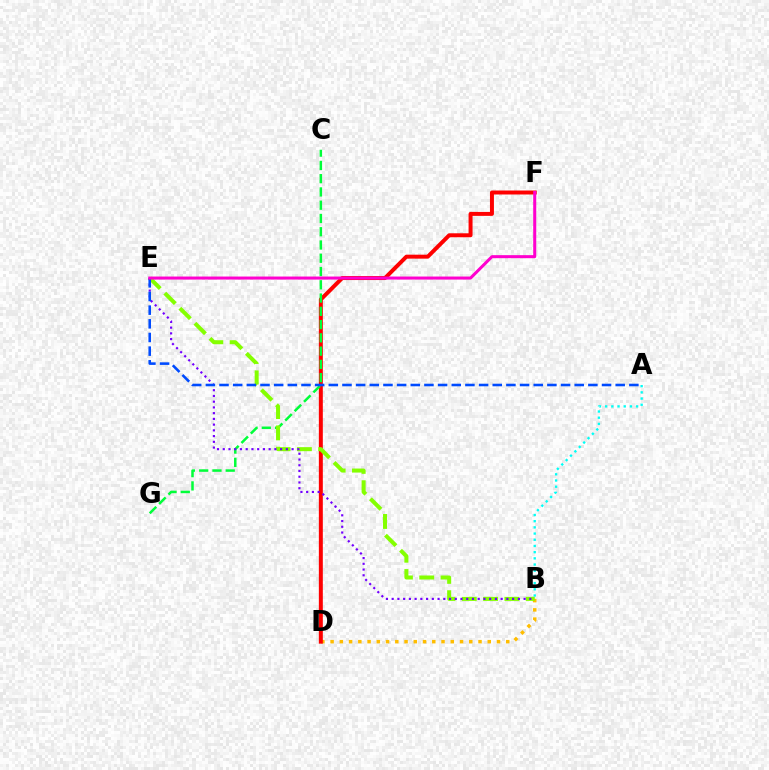{('B', 'D'): [{'color': '#ffbd00', 'line_style': 'dotted', 'thickness': 2.51}], ('D', 'F'): [{'color': '#ff0000', 'line_style': 'solid', 'thickness': 2.86}], ('A', 'B'): [{'color': '#00fff6', 'line_style': 'dotted', 'thickness': 1.68}], ('C', 'G'): [{'color': '#00ff39', 'line_style': 'dashed', 'thickness': 1.8}], ('B', 'E'): [{'color': '#84ff00', 'line_style': 'dashed', 'thickness': 2.89}, {'color': '#7200ff', 'line_style': 'dotted', 'thickness': 1.56}], ('A', 'E'): [{'color': '#004bff', 'line_style': 'dashed', 'thickness': 1.86}], ('E', 'F'): [{'color': '#ff00cf', 'line_style': 'solid', 'thickness': 2.18}]}